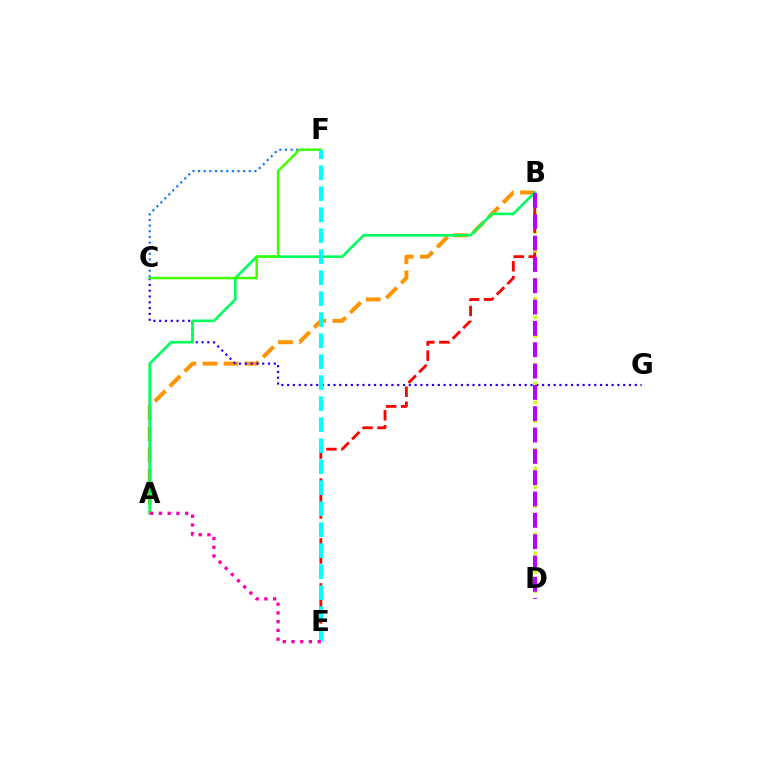{('C', 'F'): [{'color': '#0074ff', 'line_style': 'dotted', 'thickness': 1.53}, {'color': '#3dff00', 'line_style': 'solid', 'thickness': 1.77}], ('A', 'B'): [{'color': '#ff9400', 'line_style': 'dashed', 'thickness': 2.87}, {'color': '#00ff5c', 'line_style': 'solid', 'thickness': 1.9}], ('C', 'G'): [{'color': '#2500ff', 'line_style': 'dotted', 'thickness': 1.57}], ('B', 'D'): [{'color': '#d1ff00', 'line_style': 'dotted', 'thickness': 2.56}, {'color': '#b900ff', 'line_style': 'dashed', 'thickness': 2.9}], ('B', 'E'): [{'color': '#ff0000', 'line_style': 'dashed', 'thickness': 2.04}], ('E', 'F'): [{'color': '#00fff6', 'line_style': 'dashed', 'thickness': 2.85}], ('A', 'E'): [{'color': '#ff00ac', 'line_style': 'dotted', 'thickness': 2.37}]}